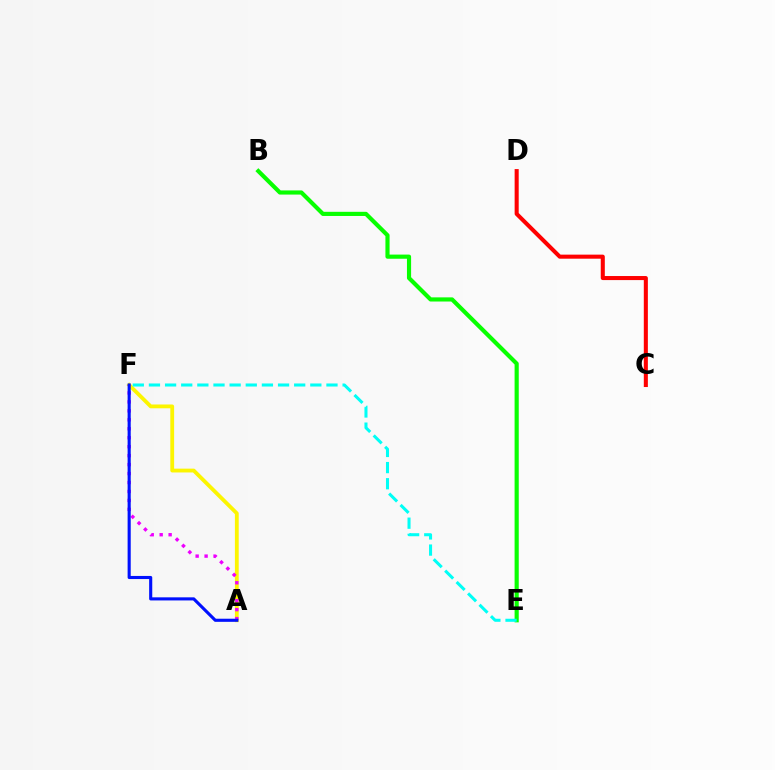{('A', 'F'): [{'color': '#fcf500', 'line_style': 'solid', 'thickness': 2.74}, {'color': '#ee00ff', 'line_style': 'dotted', 'thickness': 2.43}, {'color': '#0010ff', 'line_style': 'solid', 'thickness': 2.24}], ('C', 'D'): [{'color': '#ff0000', 'line_style': 'solid', 'thickness': 2.92}], ('B', 'E'): [{'color': '#08ff00', 'line_style': 'solid', 'thickness': 2.99}], ('E', 'F'): [{'color': '#00fff6', 'line_style': 'dashed', 'thickness': 2.19}]}